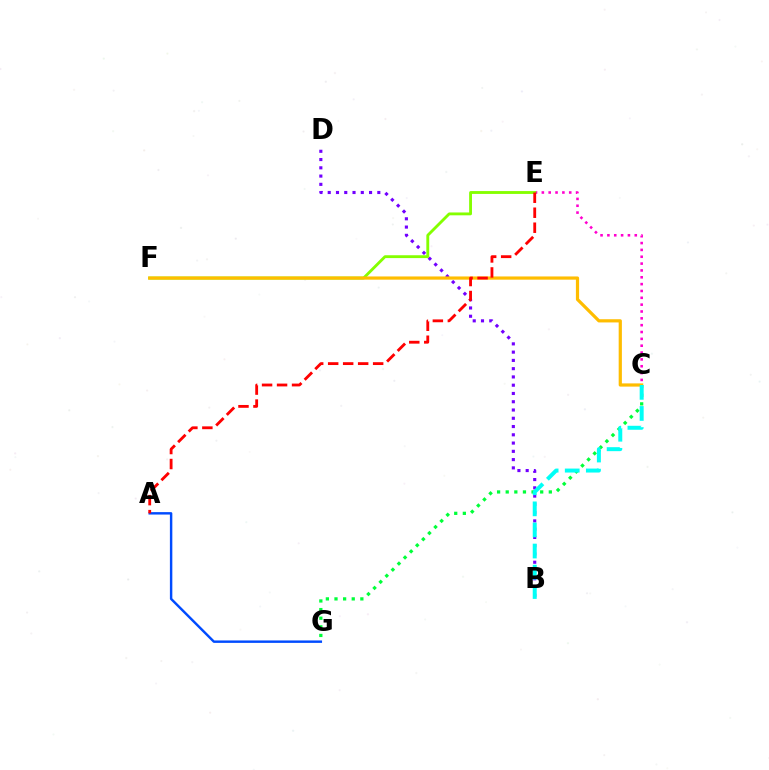{('C', 'G'): [{'color': '#00ff39', 'line_style': 'dotted', 'thickness': 2.34}], ('B', 'D'): [{'color': '#7200ff', 'line_style': 'dotted', 'thickness': 2.25}], ('C', 'E'): [{'color': '#ff00cf', 'line_style': 'dotted', 'thickness': 1.86}], ('E', 'F'): [{'color': '#84ff00', 'line_style': 'solid', 'thickness': 2.05}], ('C', 'F'): [{'color': '#ffbd00', 'line_style': 'solid', 'thickness': 2.31}], ('A', 'G'): [{'color': '#004bff', 'line_style': 'solid', 'thickness': 1.75}], ('A', 'E'): [{'color': '#ff0000', 'line_style': 'dashed', 'thickness': 2.04}], ('B', 'C'): [{'color': '#00fff6', 'line_style': 'dashed', 'thickness': 2.87}]}